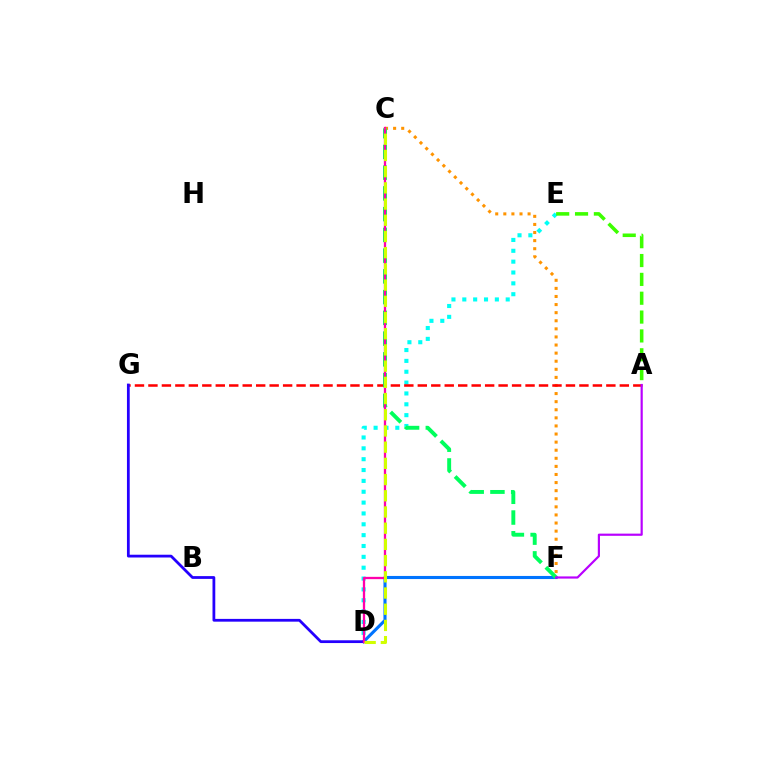{('C', 'F'): [{'color': '#ff9400', 'line_style': 'dotted', 'thickness': 2.2}, {'color': '#00ff5c', 'line_style': 'dashed', 'thickness': 2.82}], ('D', 'E'): [{'color': '#00fff6', 'line_style': 'dotted', 'thickness': 2.95}], ('A', 'G'): [{'color': '#ff0000', 'line_style': 'dashed', 'thickness': 1.83}], ('D', 'F'): [{'color': '#0074ff', 'line_style': 'solid', 'thickness': 2.23}], ('D', 'G'): [{'color': '#2500ff', 'line_style': 'solid', 'thickness': 2.0}], ('A', 'E'): [{'color': '#3dff00', 'line_style': 'dashed', 'thickness': 2.56}], ('A', 'F'): [{'color': '#b900ff', 'line_style': 'solid', 'thickness': 1.57}], ('C', 'D'): [{'color': '#ff00ac', 'line_style': 'solid', 'thickness': 1.65}, {'color': '#d1ff00', 'line_style': 'dashed', 'thickness': 2.2}]}